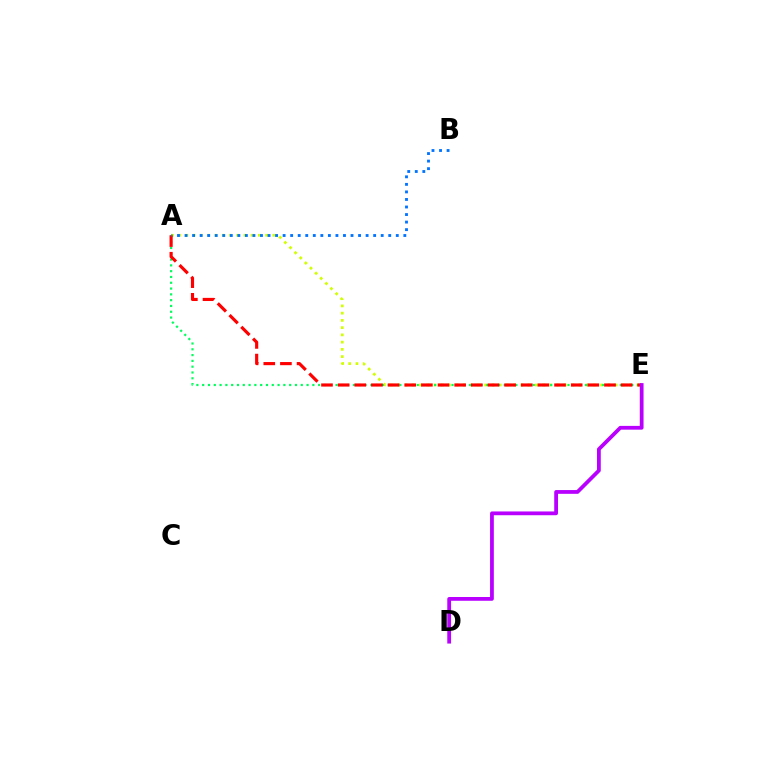{('A', 'E'): [{'color': '#d1ff00', 'line_style': 'dotted', 'thickness': 1.97}, {'color': '#00ff5c', 'line_style': 'dotted', 'thickness': 1.58}, {'color': '#ff0000', 'line_style': 'dashed', 'thickness': 2.26}], ('A', 'B'): [{'color': '#0074ff', 'line_style': 'dotted', 'thickness': 2.05}], ('D', 'E'): [{'color': '#b900ff', 'line_style': 'solid', 'thickness': 2.71}]}